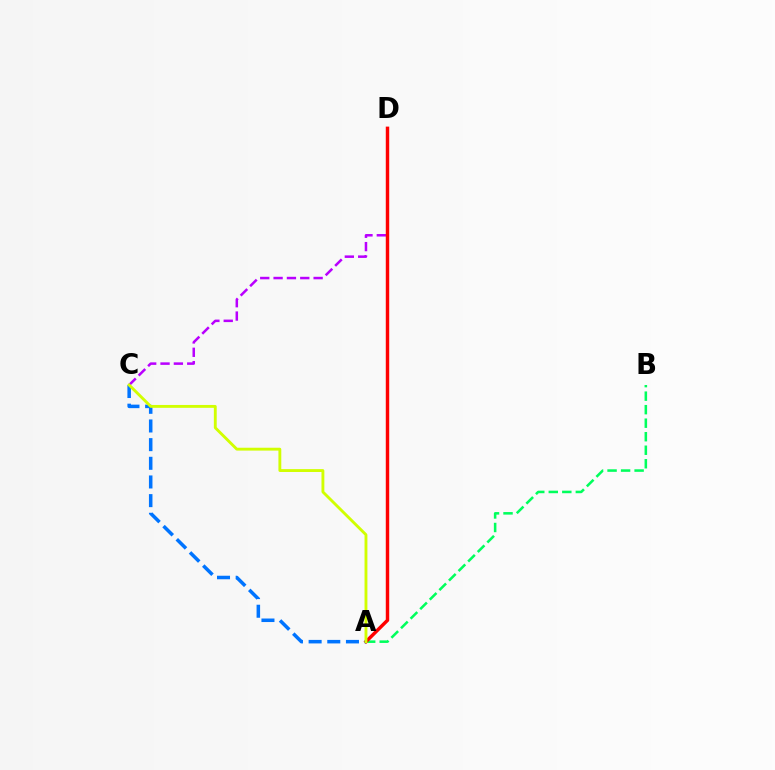{('C', 'D'): [{'color': '#b900ff', 'line_style': 'dashed', 'thickness': 1.81}], ('A', 'B'): [{'color': '#00ff5c', 'line_style': 'dashed', 'thickness': 1.84}], ('A', 'D'): [{'color': '#ff0000', 'line_style': 'solid', 'thickness': 2.48}], ('A', 'C'): [{'color': '#0074ff', 'line_style': 'dashed', 'thickness': 2.54}, {'color': '#d1ff00', 'line_style': 'solid', 'thickness': 2.06}]}